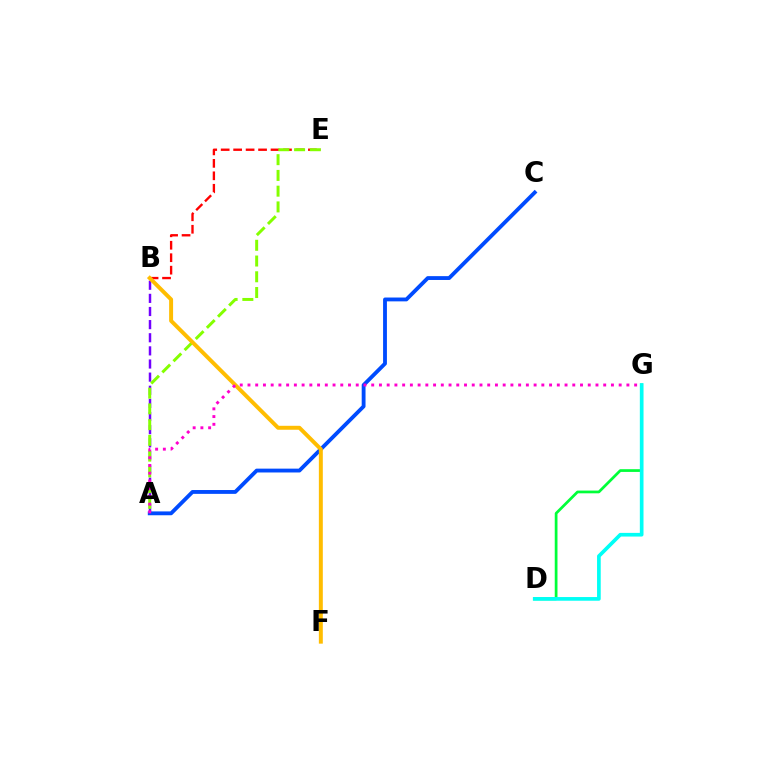{('D', 'G'): [{'color': '#00ff39', 'line_style': 'solid', 'thickness': 1.97}, {'color': '#00fff6', 'line_style': 'solid', 'thickness': 2.64}], ('A', 'B'): [{'color': '#7200ff', 'line_style': 'dashed', 'thickness': 1.78}], ('B', 'E'): [{'color': '#ff0000', 'line_style': 'dashed', 'thickness': 1.69}], ('A', 'E'): [{'color': '#84ff00', 'line_style': 'dashed', 'thickness': 2.14}], ('A', 'C'): [{'color': '#004bff', 'line_style': 'solid', 'thickness': 2.76}], ('B', 'F'): [{'color': '#ffbd00', 'line_style': 'solid', 'thickness': 2.85}], ('A', 'G'): [{'color': '#ff00cf', 'line_style': 'dotted', 'thickness': 2.1}]}